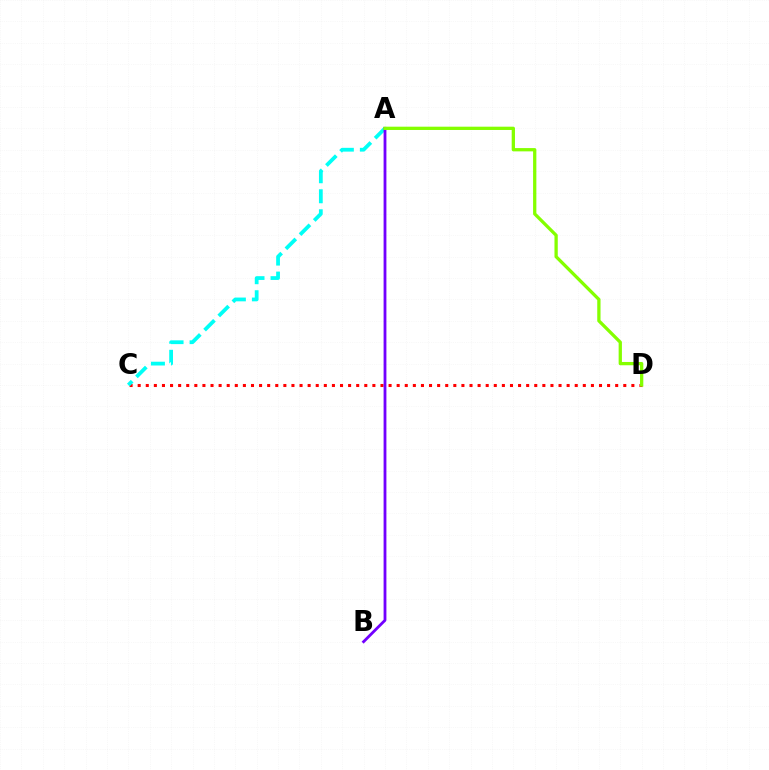{('C', 'D'): [{'color': '#ff0000', 'line_style': 'dotted', 'thickness': 2.2}], ('A', 'C'): [{'color': '#00fff6', 'line_style': 'dashed', 'thickness': 2.72}], ('A', 'B'): [{'color': '#7200ff', 'line_style': 'solid', 'thickness': 2.03}], ('A', 'D'): [{'color': '#84ff00', 'line_style': 'solid', 'thickness': 2.36}]}